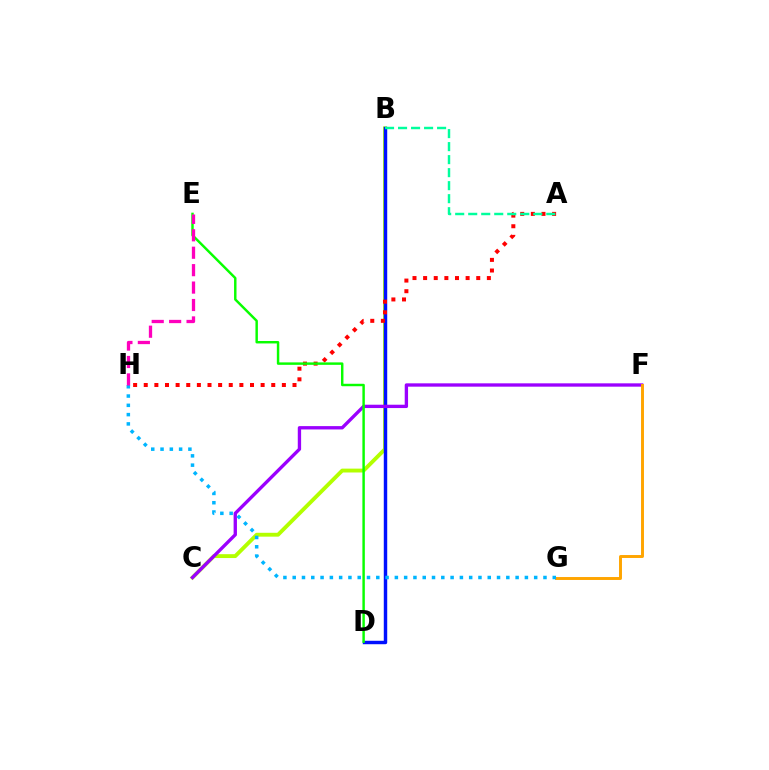{('B', 'C'): [{'color': '#b3ff00', 'line_style': 'solid', 'thickness': 2.79}], ('B', 'D'): [{'color': '#0010ff', 'line_style': 'solid', 'thickness': 2.48}], ('C', 'F'): [{'color': '#9b00ff', 'line_style': 'solid', 'thickness': 2.4}], ('A', 'H'): [{'color': '#ff0000', 'line_style': 'dotted', 'thickness': 2.89}], ('D', 'E'): [{'color': '#08ff00', 'line_style': 'solid', 'thickness': 1.76}], ('F', 'G'): [{'color': '#ffa500', 'line_style': 'solid', 'thickness': 2.12}], ('G', 'H'): [{'color': '#00b5ff', 'line_style': 'dotted', 'thickness': 2.52}], ('A', 'B'): [{'color': '#00ff9d', 'line_style': 'dashed', 'thickness': 1.77}], ('E', 'H'): [{'color': '#ff00bd', 'line_style': 'dashed', 'thickness': 2.37}]}